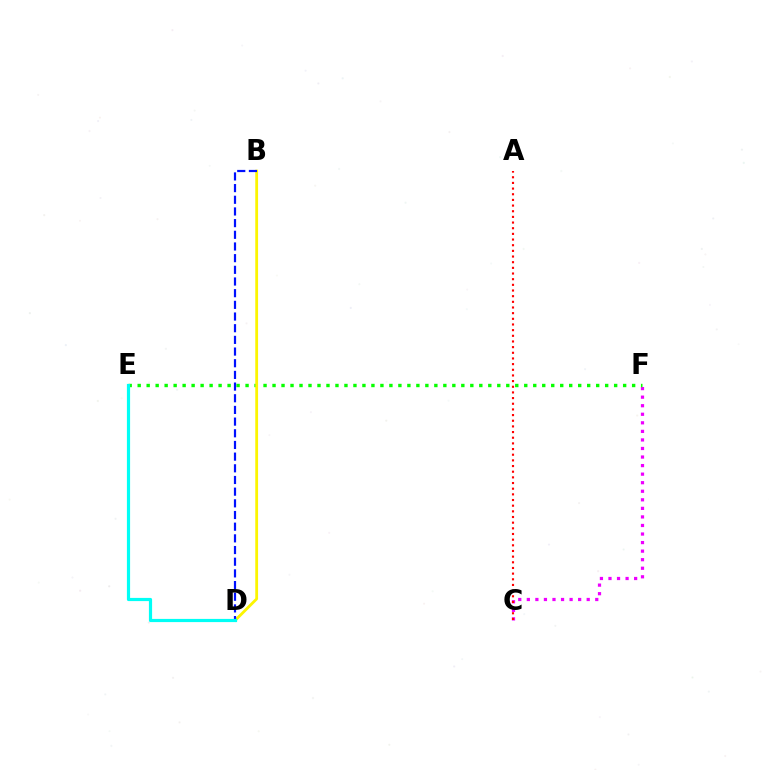{('C', 'F'): [{'color': '#ee00ff', 'line_style': 'dotted', 'thickness': 2.32}], ('E', 'F'): [{'color': '#08ff00', 'line_style': 'dotted', 'thickness': 2.44}], ('A', 'C'): [{'color': '#ff0000', 'line_style': 'dotted', 'thickness': 1.54}], ('B', 'D'): [{'color': '#fcf500', 'line_style': 'solid', 'thickness': 2.01}, {'color': '#0010ff', 'line_style': 'dashed', 'thickness': 1.59}], ('D', 'E'): [{'color': '#00fff6', 'line_style': 'solid', 'thickness': 2.3}]}